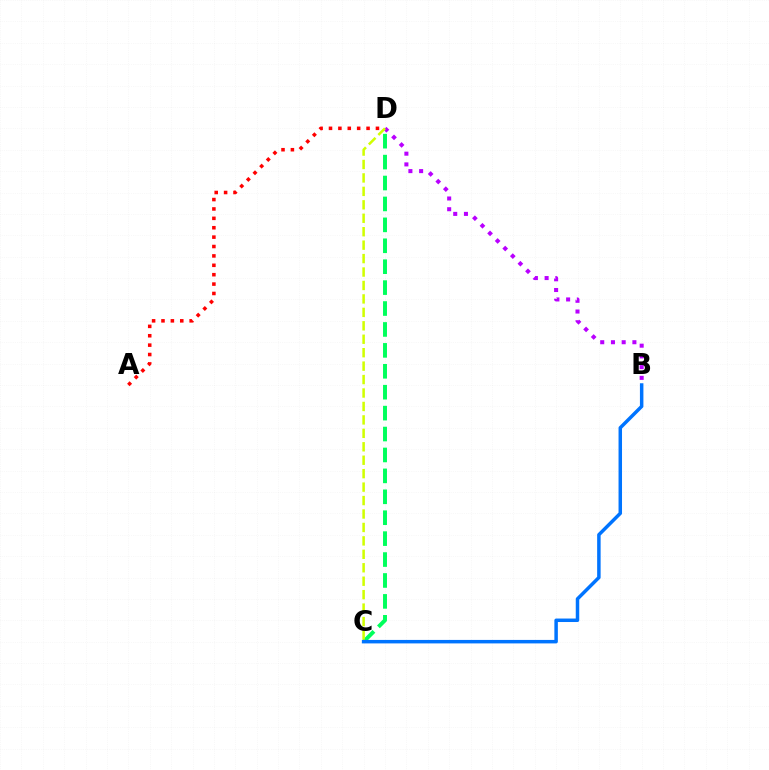{('B', 'D'): [{'color': '#b900ff', 'line_style': 'dotted', 'thickness': 2.91}], ('A', 'D'): [{'color': '#ff0000', 'line_style': 'dotted', 'thickness': 2.55}], ('C', 'D'): [{'color': '#00ff5c', 'line_style': 'dashed', 'thickness': 2.84}, {'color': '#d1ff00', 'line_style': 'dashed', 'thickness': 1.83}], ('B', 'C'): [{'color': '#0074ff', 'line_style': 'solid', 'thickness': 2.51}]}